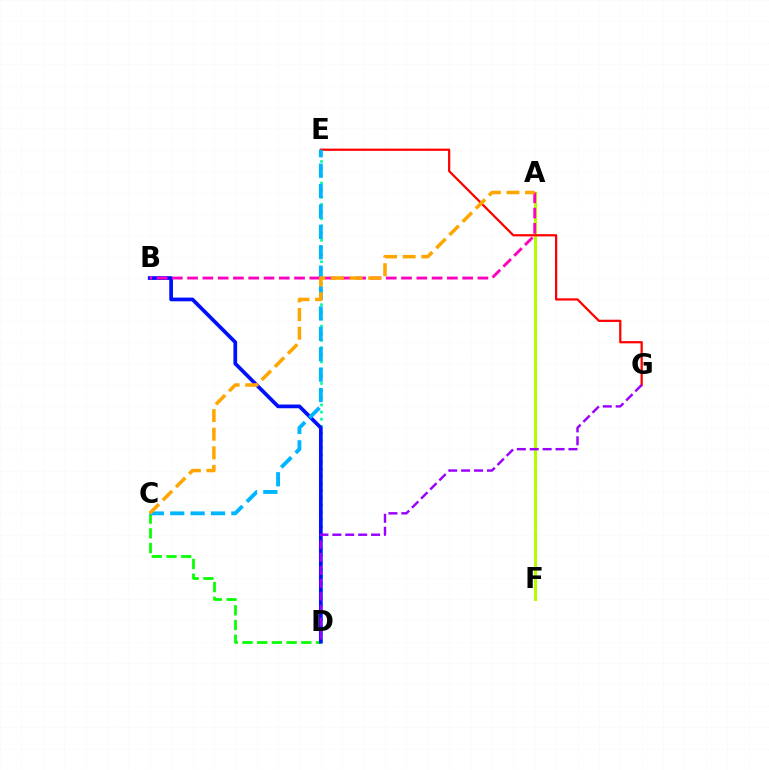{('A', 'F'): [{'color': '#b3ff00', 'line_style': 'solid', 'thickness': 2.2}], ('D', 'E'): [{'color': '#00ff9d', 'line_style': 'dotted', 'thickness': 1.95}], ('C', 'D'): [{'color': '#08ff00', 'line_style': 'dashed', 'thickness': 2.0}], ('E', 'G'): [{'color': '#ff0000', 'line_style': 'solid', 'thickness': 1.61}], ('B', 'D'): [{'color': '#0010ff', 'line_style': 'solid', 'thickness': 2.68}], ('C', 'E'): [{'color': '#00b5ff', 'line_style': 'dashed', 'thickness': 2.77}], ('A', 'B'): [{'color': '#ff00bd', 'line_style': 'dashed', 'thickness': 2.08}], ('D', 'G'): [{'color': '#9b00ff', 'line_style': 'dashed', 'thickness': 1.75}], ('A', 'C'): [{'color': '#ffa500', 'line_style': 'dashed', 'thickness': 2.53}]}